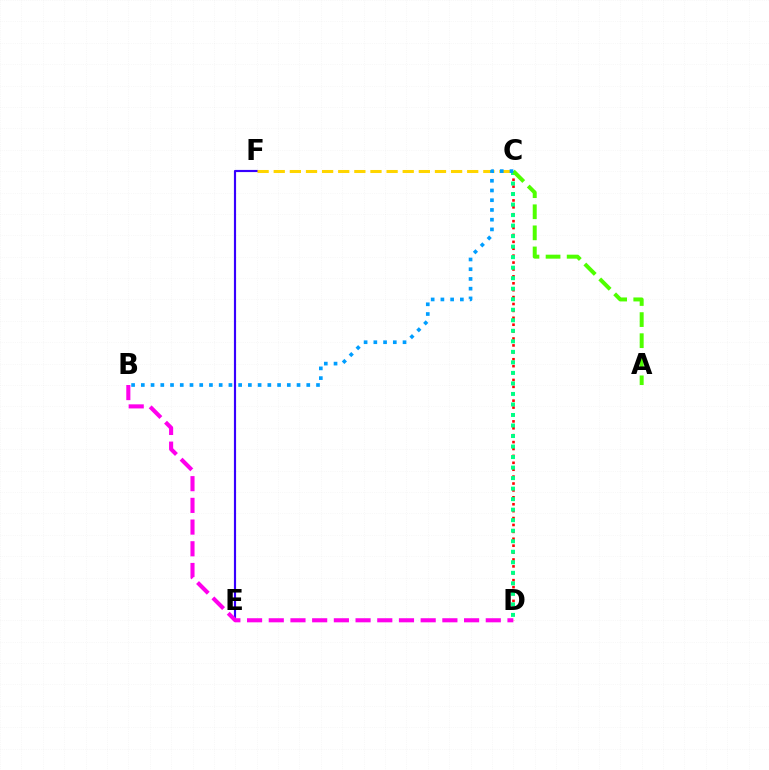{('E', 'F'): [{'color': '#3700ff', 'line_style': 'solid', 'thickness': 1.56}], ('C', 'F'): [{'color': '#ffd500', 'line_style': 'dashed', 'thickness': 2.19}], ('C', 'D'): [{'color': '#ff0000', 'line_style': 'dotted', 'thickness': 1.88}, {'color': '#00ff86', 'line_style': 'dotted', 'thickness': 2.86}], ('A', 'C'): [{'color': '#4fff00', 'line_style': 'dashed', 'thickness': 2.86}], ('B', 'D'): [{'color': '#ff00ed', 'line_style': 'dashed', 'thickness': 2.95}], ('B', 'C'): [{'color': '#009eff', 'line_style': 'dotted', 'thickness': 2.64}]}